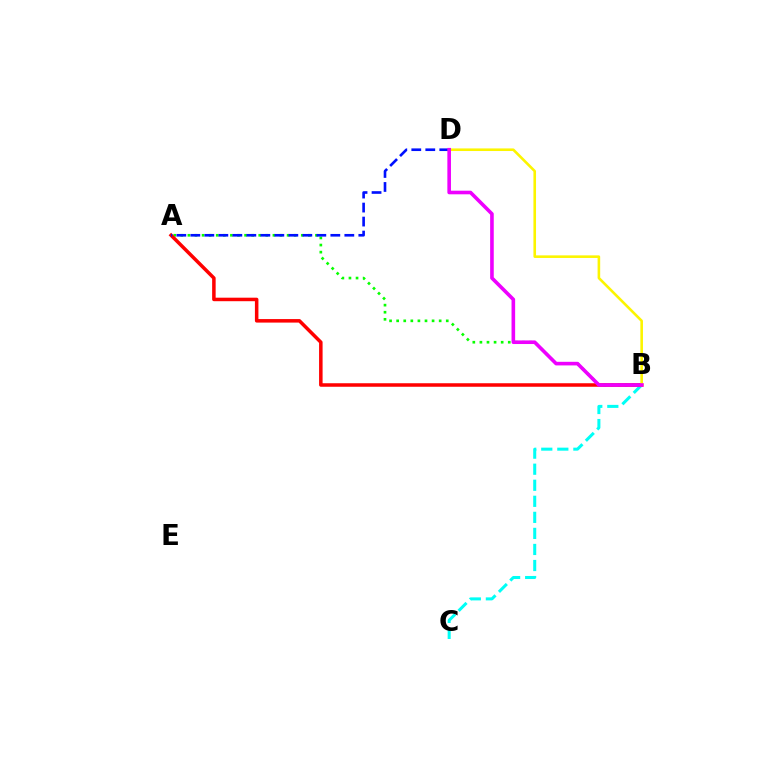{('A', 'B'): [{'color': '#08ff00', 'line_style': 'dotted', 'thickness': 1.93}, {'color': '#ff0000', 'line_style': 'solid', 'thickness': 2.53}], ('B', 'C'): [{'color': '#00fff6', 'line_style': 'dashed', 'thickness': 2.18}], ('A', 'D'): [{'color': '#0010ff', 'line_style': 'dashed', 'thickness': 1.9}], ('B', 'D'): [{'color': '#fcf500', 'line_style': 'solid', 'thickness': 1.87}, {'color': '#ee00ff', 'line_style': 'solid', 'thickness': 2.6}]}